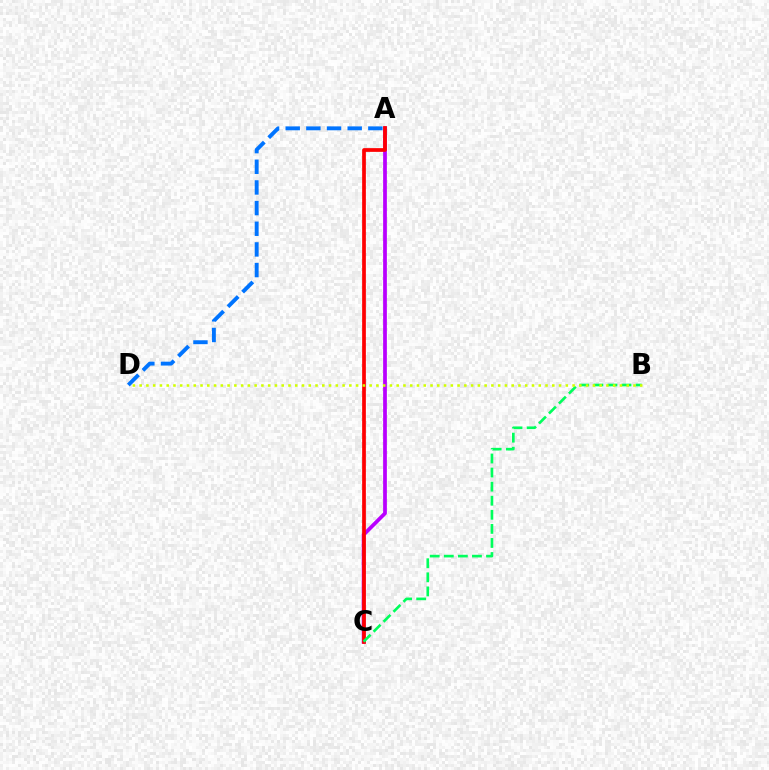{('A', 'D'): [{'color': '#0074ff', 'line_style': 'dashed', 'thickness': 2.81}], ('A', 'C'): [{'color': '#b900ff', 'line_style': 'solid', 'thickness': 2.69}, {'color': '#ff0000', 'line_style': 'solid', 'thickness': 2.68}], ('B', 'C'): [{'color': '#00ff5c', 'line_style': 'dashed', 'thickness': 1.91}], ('B', 'D'): [{'color': '#d1ff00', 'line_style': 'dotted', 'thickness': 1.84}]}